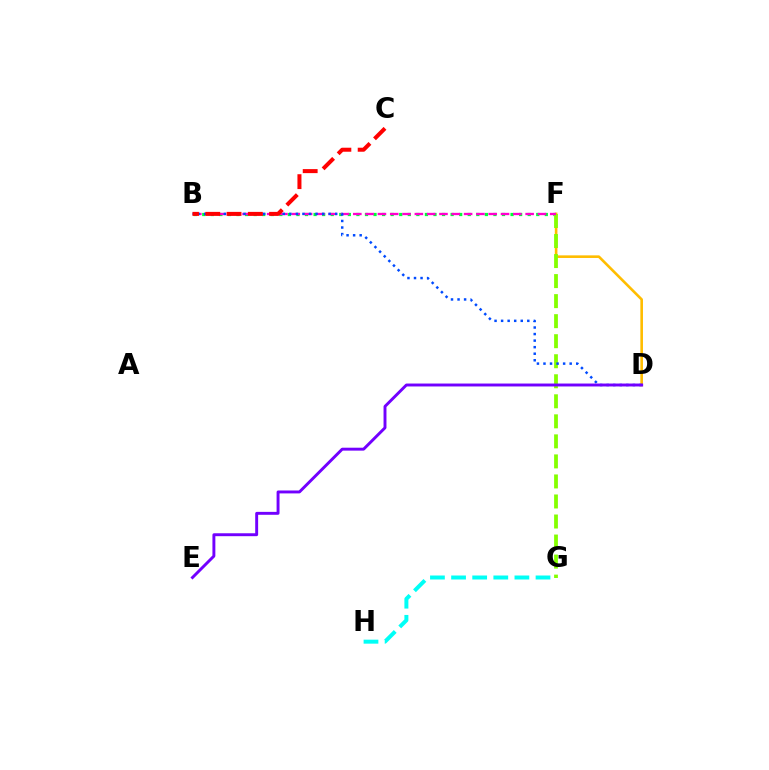{('B', 'F'): [{'color': '#00ff39', 'line_style': 'dotted', 'thickness': 2.33}, {'color': '#ff00cf', 'line_style': 'dashed', 'thickness': 1.67}], ('D', 'F'): [{'color': '#ffbd00', 'line_style': 'solid', 'thickness': 1.88}], ('F', 'G'): [{'color': '#84ff00', 'line_style': 'dashed', 'thickness': 2.72}], ('B', 'D'): [{'color': '#004bff', 'line_style': 'dotted', 'thickness': 1.78}], ('G', 'H'): [{'color': '#00fff6', 'line_style': 'dashed', 'thickness': 2.87}], ('B', 'C'): [{'color': '#ff0000', 'line_style': 'dashed', 'thickness': 2.89}], ('D', 'E'): [{'color': '#7200ff', 'line_style': 'solid', 'thickness': 2.1}]}